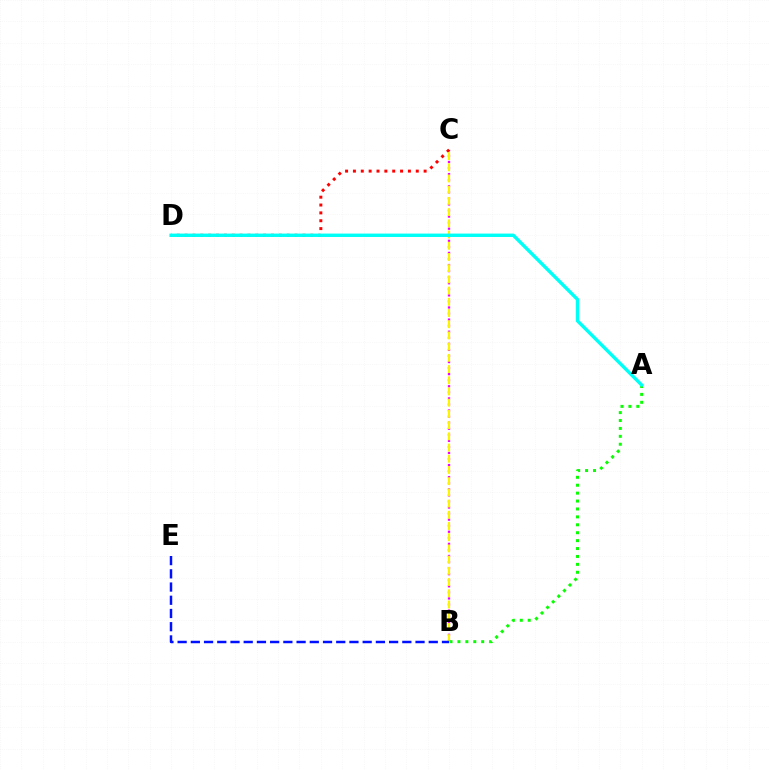{('B', 'C'): [{'color': '#ee00ff', 'line_style': 'dotted', 'thickness': 1.65}, {'color': '#fcf500', 'line_style': 'dashed', 'thickness': 1.52}], ('C', 'D'): [{'color': '#ff0000', 'line_style': 'dotted', 'thickness': 2.13}], ('B', 'E'): [{'color': '#0010ff', 'line_style': 'dashed', 'thickness': 1.8}], ('A', 'B'): [{'color': '#08ff00', 'line_style': 'dotted', 'thickness': 2.15}], ('A', 'D'): [{'color': '#00fff6', 'line_style': 'solid', 'thickness': 2.45}]}